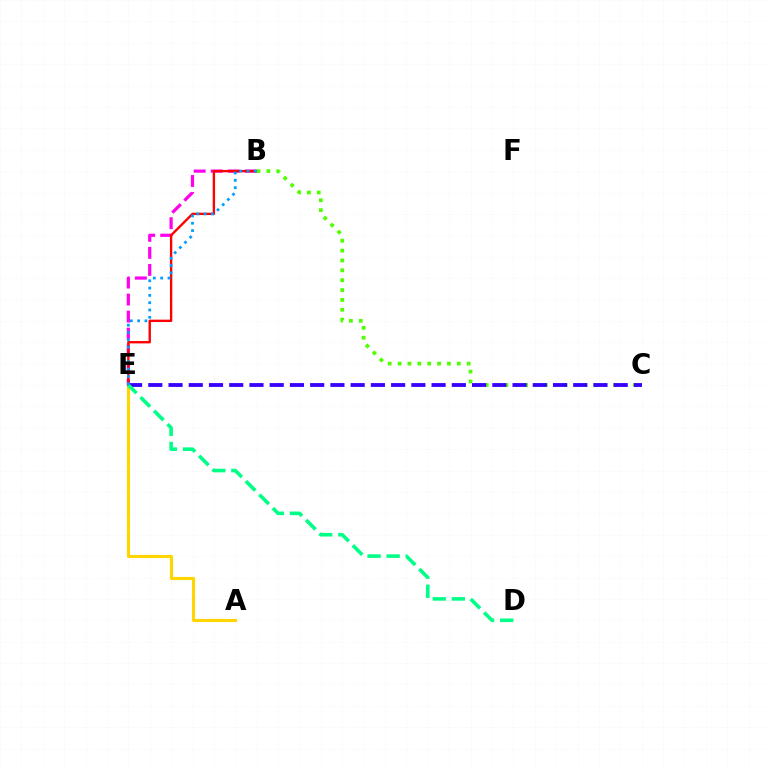{('B', 'E'): [{'color': '#ff00ed', 'line_style': 'dashed', 'thickness': 2.31}, {'color': '#ff0000', 'line_style': 'solid', 'thickness': 1.7}, {'color': '#009eff', 'line_style': 'dotted', 'thickness': 1.99}], ('A', 'E'): [{'color': '#ffd500', 'line_style': 'solid', 'thickness': 2.25}], ('B', 'C'): [{'color': '#4fff00', 'line_style': 'dotted', 'thickness': 2.68}], ('C', 'E'): [{'color': '#3700ff', 'line_style': 'dashed', 'thickness': 2.75}], ('D', 'E'): [{'color': '#00ff86', 'line_style': 'dashed', 'thickness': 2.59}]}